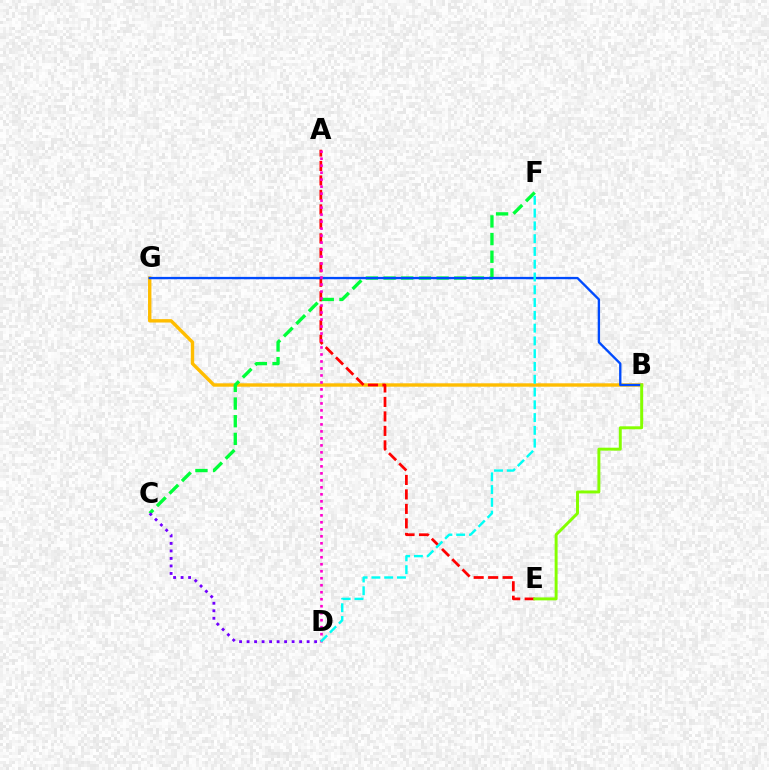{('B', 'G'): [{'color': '#ffbd00', 'line_style': 'solid', 'thickness': 2.44}, {'color': '#004bff', 'line_style': 'solid', 'thickness': 1.69}], ('A', 'E'): [{'color': '#ff0000', 'line_style': 'dashed', 'thickness': 1.97}], ('C', 'F'): [{'color': '#00ff39', 'line_style': 'dashed', 'thickness': 2.4}], ('B', 'E'): [{'color': '#84ff00', 'line_style': 'solid', 'thickness': 2.12}], ('C', 'D'): [{'color': '#7200ff', 'line_style': 'dotted', 'thickness': 2.04}], ('A', 'D'): [{'color': '#ff00cf', 'line_style': 'dotted', 'thickness': 1.9}], ('D', 'F'): [{'color': '#00fff6', 'line_style': 'dashed', 'thickness': 1.74}]}